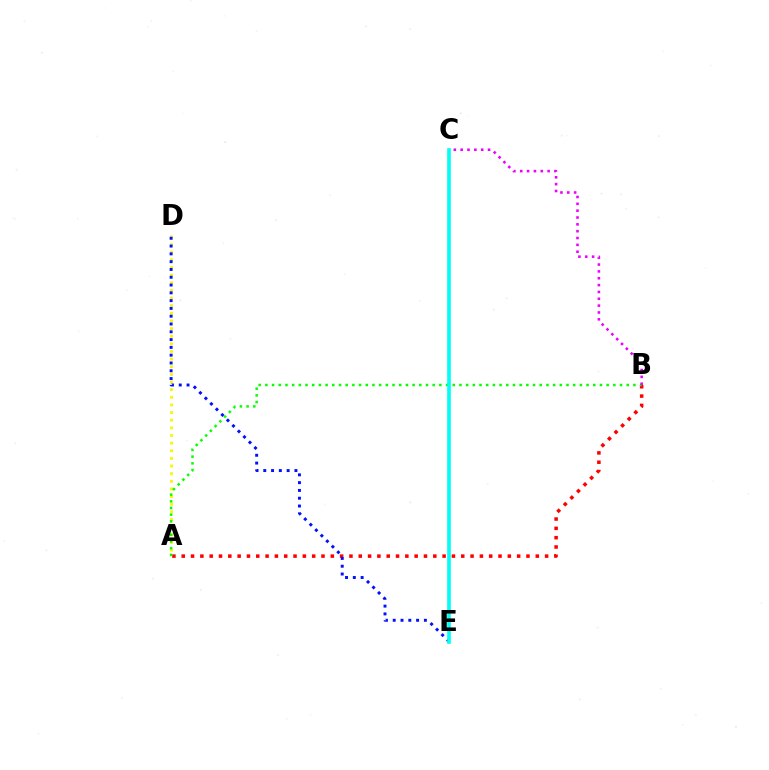{('A', 'D'): [{'color': '#fcf500', 'line_style': 'dotted', 'thickness': 2.07}], ('A', 'B'): [{'color': '#ff0000', 'line_style': 'dotted', 'thickness': 2.53}, {'color': '#08ff00', 'line_style': 'dotted', 'thickness': 1.82}], ('D', 'E'): [{'color': '#0010ff', 'line_style': 'dotted', 'thickness': 2.12}], ('B', 'C'): [{'color': '#ee00ff', 'line_style': 'dotted', 'thickness': 1.86}], ('C', 'E'): [{'color': '#00fff6', 'line_style': 'solid', 'thickness': 2.63}]}